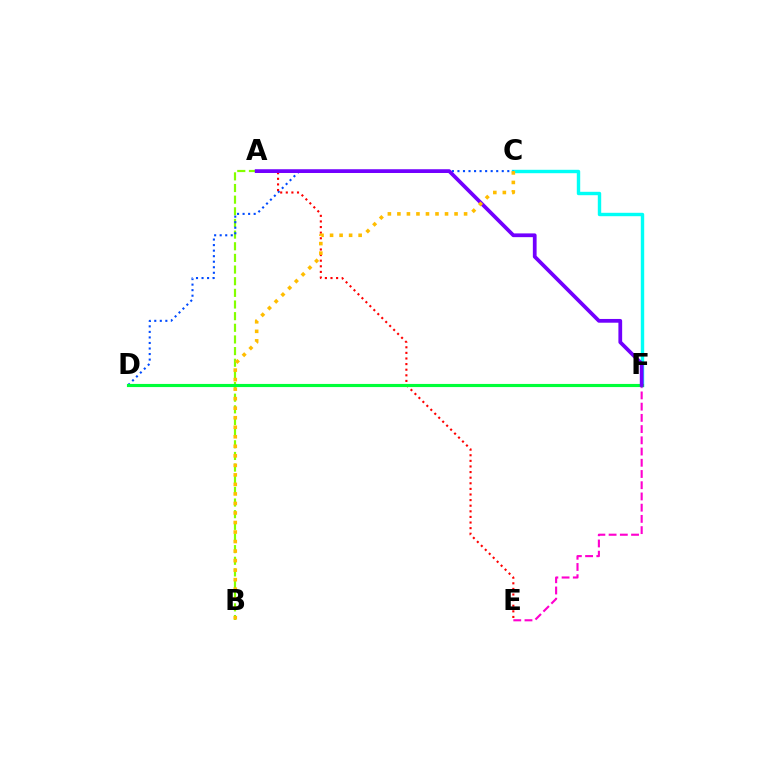{('A', 'B'): [{'color': '#84ff00', 'line_style': 'dashed', 'thickness': 1.58}], ('E', 'F'): [{'color': '#ff00cf', 'line_style': 'dashed', 'thickness': 1.52}], ('C', 'F'): [{'color': '#00fff6', 'line_style': 'solid', 'thickness': 2.45}], ('C', 'D'): [{'color': '#004bff', 'line_style': 'dotted', 'thickness': 1.5}], ('A', 'E'): [{'color': '#ff0000', 'line_style': 'dotted', 'thickness': 1.52}], ('D', 'F'): [{'color': '#00ff39', 'line_style': 'solid', 'thickness': 2.26}], ('A', 'F'): [{'color': '#7200ff', 'line_style': 'solid', 'thickness': 2.7}], ('B', 'C'): [{'color': '#ffbd00', 'line_style': 'dotted', 'thickness': 2.59}]}